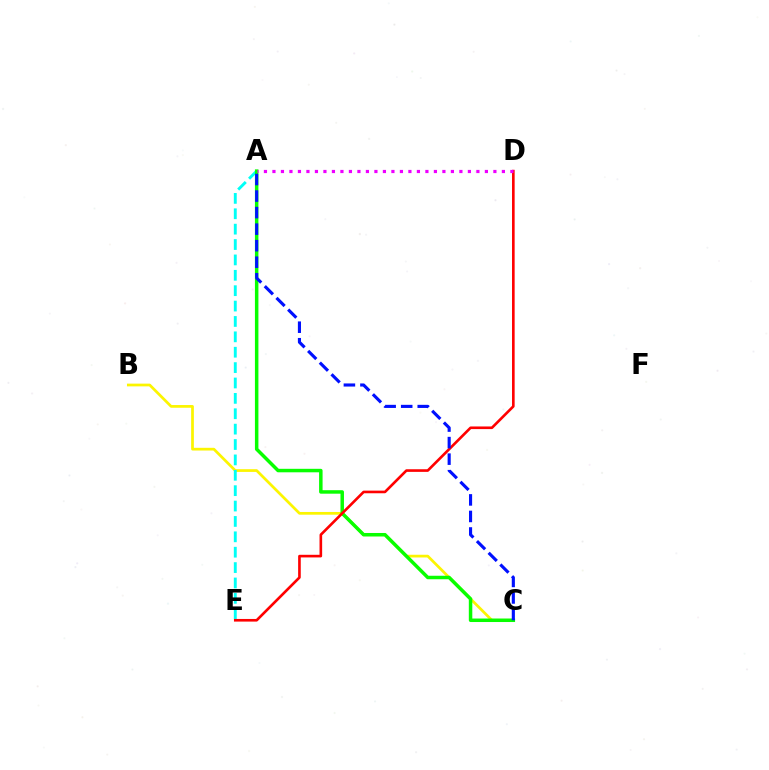{('B', 'C'): [{'color': '#fcf500', 'line_style': 'solid', 'thickness': 1.96}], ('A', 'E'): [{'color': '#00fff6', 'line_style': 'dashed', 'thickness': 2.09}], ('A', 'C'): [{'color': '#08ff00', 'line_style': 'solid', 'thickness': 2.51}, {'color': '#0010ff', 'line_style': 'dashed', 'thickness': 2.25}], ('D', 'E'): [{'color': '#ff0000', 'line_style': 'solid', 'thickness': 1.89}], ('A', 'D'): [{'color': '#ee00ff', 'line_style': 'dotted', 'thickness': 2.31}]}